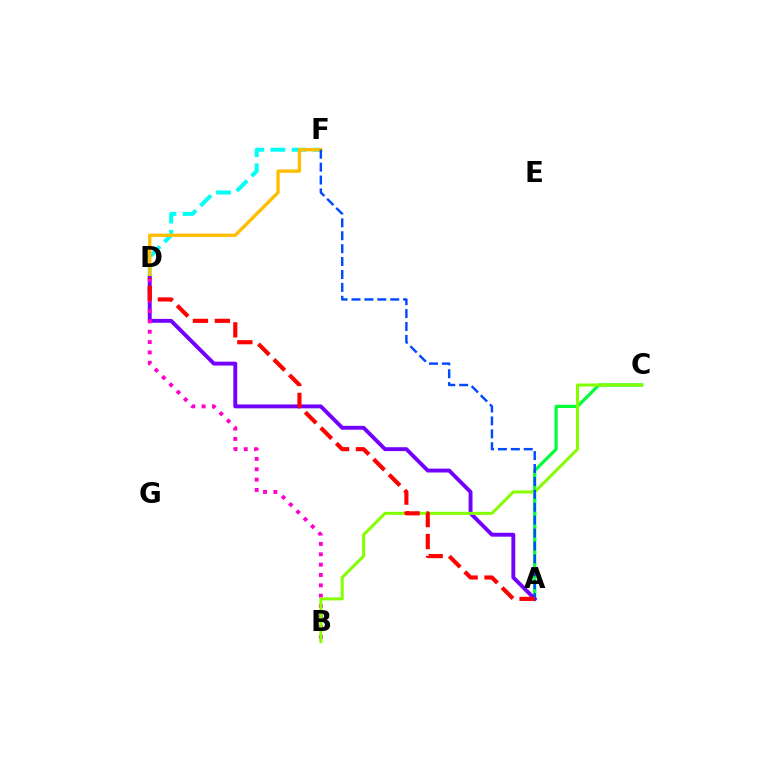{('D', 'F'): [{'color': '#00fff6', 'line_style': 'dashed', 'thickness': 2.87}, {'color': '#ffbd00', 'line_style': 'solid', 'thickness': 2.4}], ('A', 'C'): [{'color': '#00ff39', 'line_style': 'solid', 'thickness': 2.3}], ('A', 'D'): [{'color': '#7200ff', 'line_style': 'solid', 'thickness': 2.8}, {'color': '#ff0000', 'line_style': 'dashed', 'thickness': 2.98}], ('B', 'D'): [{'color': '#ff00cf', 'line_style': 'dotted', 'thickness': 2.81}], ('B', 'C'): [{'color': '#84ff00', 'line_style': 'solid', 'thickness': 2.16}], ('A', 'F'): [{'color': '#004bff', 'line_style': 'dashed', 'thickness': 1.75}]}